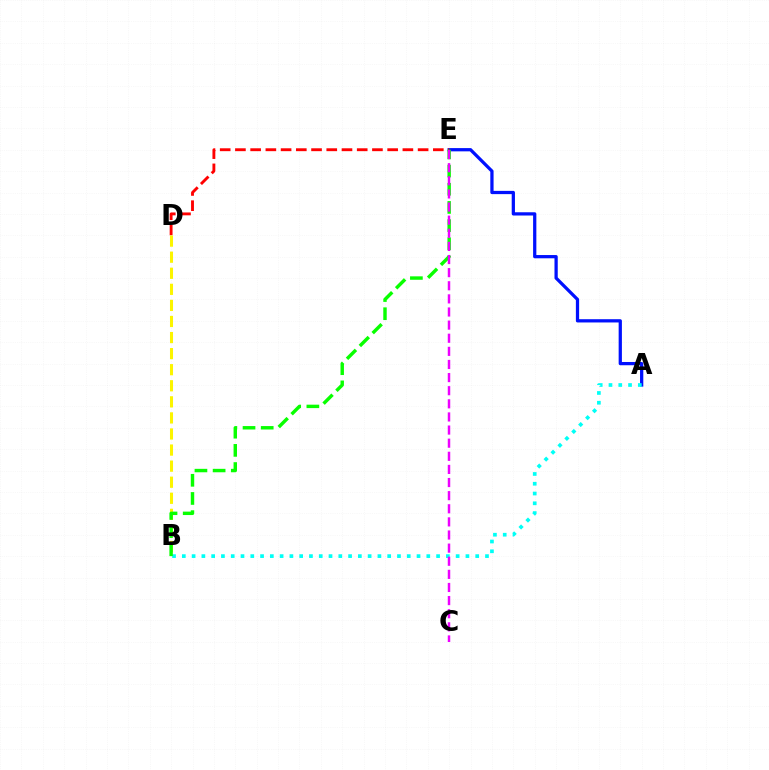{('A', 'E'): [{'color': '#0010ff', 'line_style': 'solid', 'thickness': 2.34}], ('D', 'E'): [{'color': '#ff0000', 'line_style': 'dashed', 'thickness': 2.07}], ('B', 'D'): [{'color': '#fcf500', 'line_style': 'dashed', 'thickness': 2.18}], ('A', 'B'): [{'color': '#00fff6', 'line_style': 'dotted', 'thickness': 2.66}], ('B', 'E'): [{'color': '#08ff00', 'line_style': 'dashed', 'thickness': 2.47}], ('C', 'E'): [{'color': '#ee00ff', 'line_style': 'dashed', 'thickness': 1.78}]}